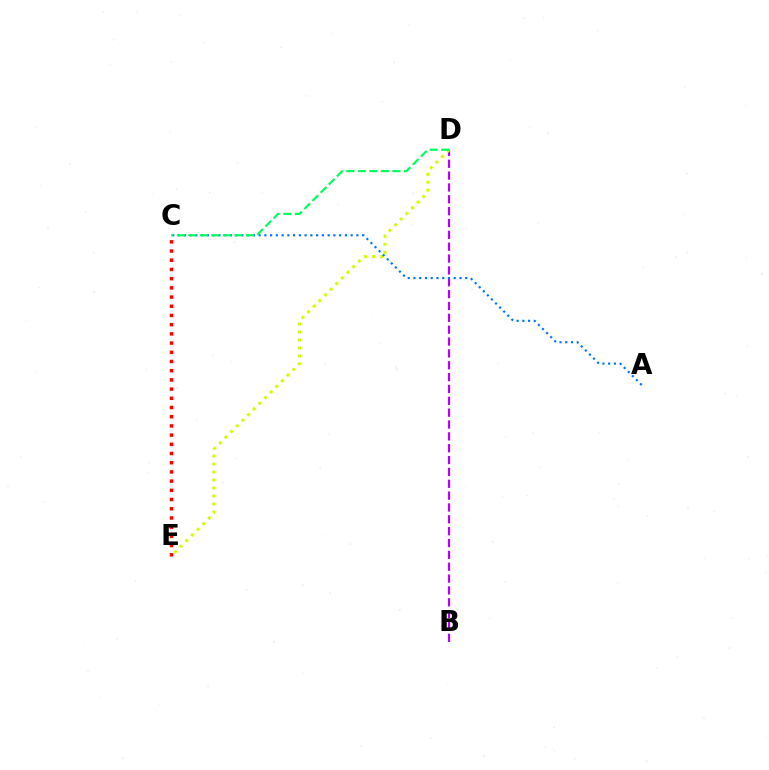{('B', 'D'): [{'color': '#b900ff', 'line_style': 'dashed', 'thickness': 1.61}], ('D', 'E'): [{'color': '#d1ff00', 'line_style': 'dotted', 'thickness': 2.17}], ('C', 'E'): [{'color': '#ff0000', 'line_style': 'dotted', 'thickness': 2.5}], ('A', 'C'): [{'color': '#0074ff', 'line_style': 'dotted', 'thickness': 1.56}], ('C', 'D'): [{'color': '#00ff5c', 'line_style': 'dashed', 'thickness': 1.57}]}